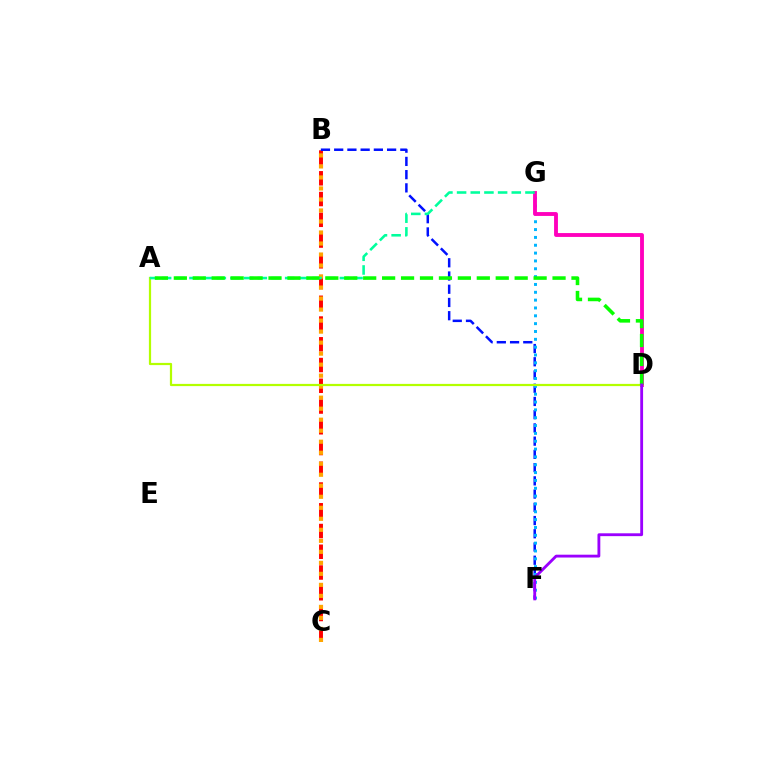{('B', 'C'): [{'color': '#ff0000', 'line_style': 'dashed', 'thickness': 2.82}, {'color': '#ffa500', 'line_style': 'dotted', 'thickness': 2.99}], ('B', 'F'): [{'color': '#0010ff', 'line_style': 'dashed', 'thickness': 1.8}], ('F', 'G'): [{'color': '#00b5ff', 'line_style': 'dotted', 'thickness': 2.13}], ('D', 'G'): [{'color': '#ff00bd', 'line_style': 'solid', 'thickness': 2.78}], ('A', 'D'): [{'color': '#b3ff00', 'line_style': 'solid', 'thickness': 1.6}, {'color': '#08ff00', 'line_style': 'dashed', 'thickness': 2.57}], ('A', 'G'): [{'color': '#00ff9d', 'line_style': 'dashed', 'thickness': 1.86}], ('D', 'F'): [{'color': '#9b00ff', 'line_style': 'solid', 'thickness': 2.05}]}